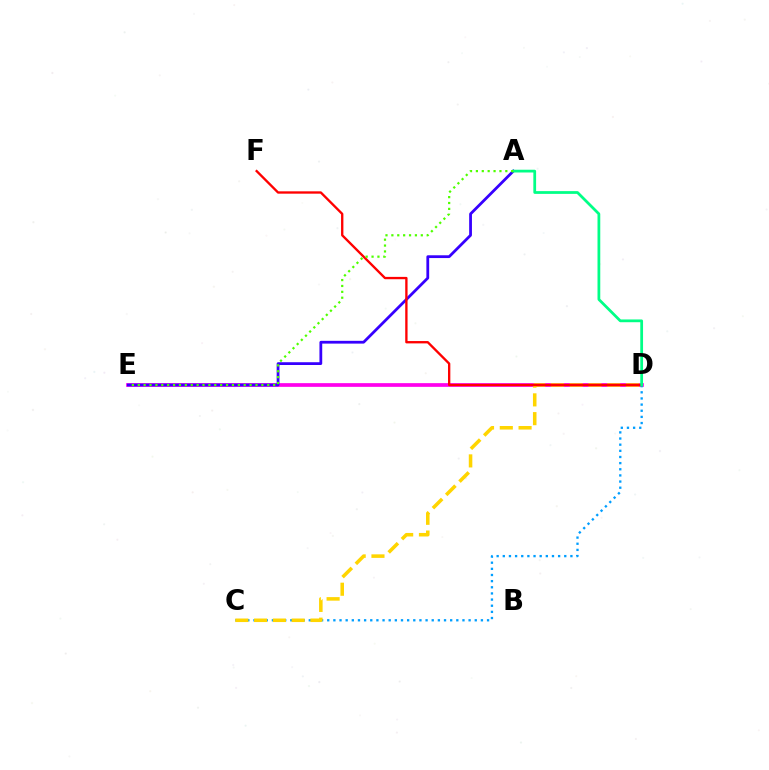{('D', 'E'): [{'color': '#ff00ed', 'line_style': 'solid', 'thickness': 2.67}], ('C', 'D'): [{'color': '#009eff', 'line_style': 'dotted', 'thickness': 1.67}, {'color': '#ffd500', 'line_style': 'dashed', 'thickness': 2.55}], ('A', 'E'): [{'color': '#3700ff', 'line_style': 'solid', 'thickness': 2.0}, {'color': '#4fff00', 'line_style': 'dotted', 'thickness': 1.6}], ('D', 'F'): [{'color': '#ff0000', 'line_style': 'solid', 'thickness': 1.69}], ('A', 'D'): [{'color': '#00ff86', 'line_style': 'solid', 'thickness': 1.99}]}